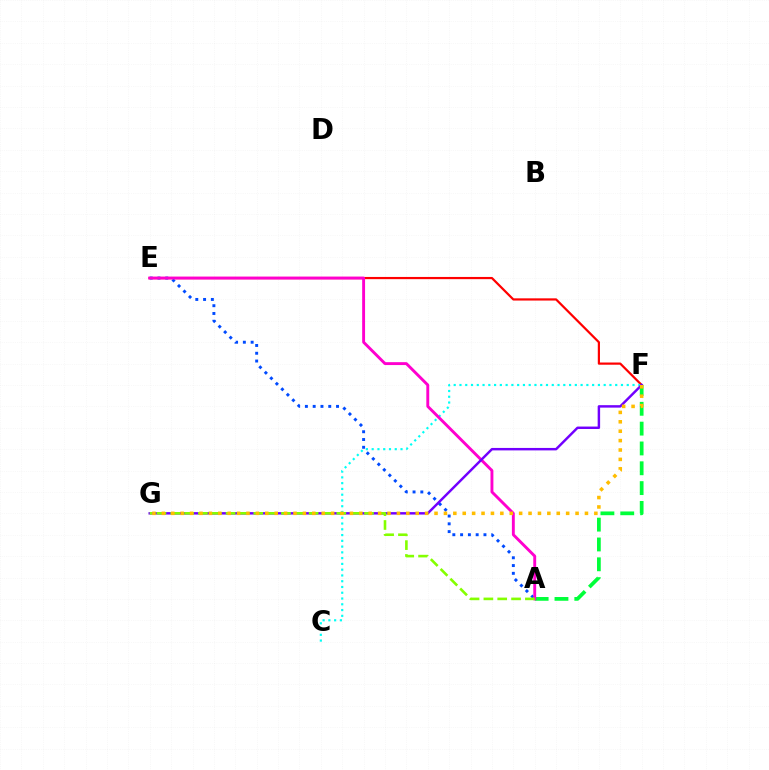{('A', 'F'): [{'color': '#00ff39', 'line_style': 'dashed', 'thickness': 2.69}], ('E', 'F'): [{'color': '#ff0000', 'line_style': 'solid', 'thickness': 1.59}], ('C', 'F'): [{'color': '#00fff6', 'line_style': 'dotted', 'thickness': 1.57}], ('A', 'E'): [{'color': '#004bff', 'line_style': 'dotted', 'thickness': 2.11}, {'color': '#ff00cf', 'line_style': 'solid', 'thickness': 2.09}], ('F', 'G'): [{'color': '#7200ff', 'line_style': 'solid', 'thickness': 1.77}, {'color': '#ffbd00', 'line_style': 'dotted', 'thickness': 2.55}], ('A', 'G'): [{'color': '#84ff00', 'line_style': 'dashed', 'thickness': 1.88}]}